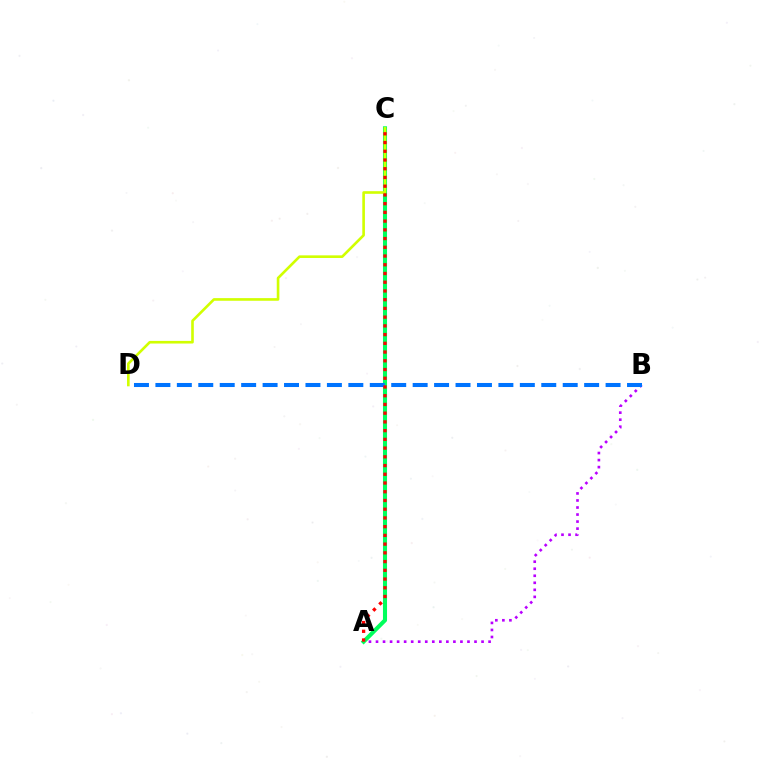{('A', 'B'): [{'color': '#b900ff', 'line_style': 'dotted', 'thickness': 1.91}], ('A', 'C'): [{'color': '#00ff5c', 'line_style': 'solid', 'thickness': 2.93}, {'color': '#ff0000', 'line_style': 'dotted', 'thickness': 2.37}], ('C', 'D'): [{'color': '#d1ff00', 'line_style': 'solid', 'thickness': 1.89}], ('B', 'D'): [{'color': '#0074ff', 'line_style': 'dashed', 'thickness': 2.91}]}